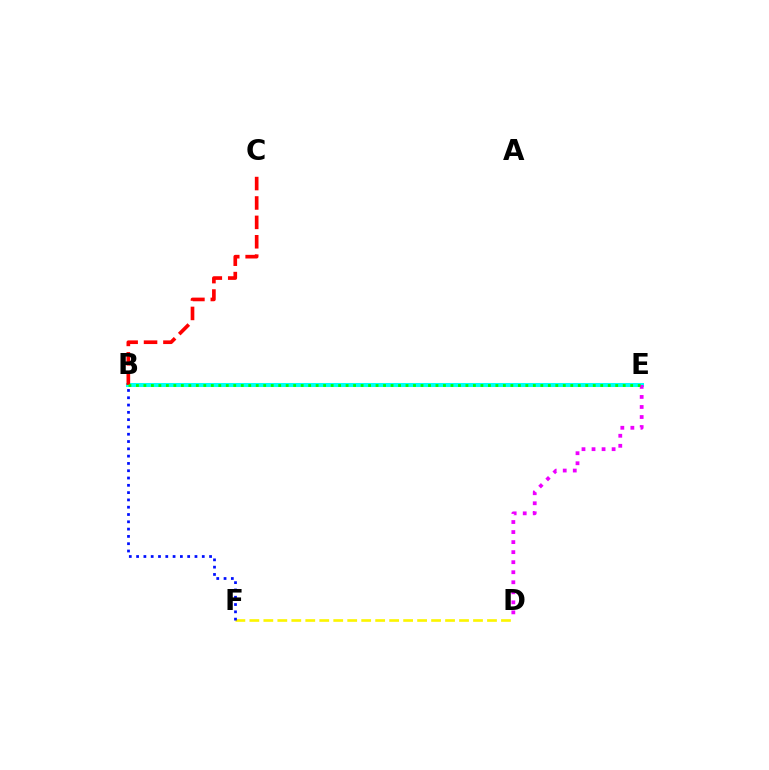{('B', 'E'): [{'color': '#00fff6', 'line_style': 'solid', 'thickness': 2.91}, {'color': '#08ff00', 'line_style': 'dotted', 'thickness': 2.03}], ('B', 'C'): [{'color': '#ff0000', 'line_style': 'dashed', 'thickness': 2.64}], ('D', 'E'): [{'color': '#ee00ff', 'line_style': 'dotted', 'thickness': 2.73}], ('D', 'F'): [{'color': '#fcf500', 'line_style': 'dashed', 'thickness': 1.9}], ('B', 'F'): [{'color': '#0010ff', 'line_style': 'dotted', 'thickness': 1.98}]}